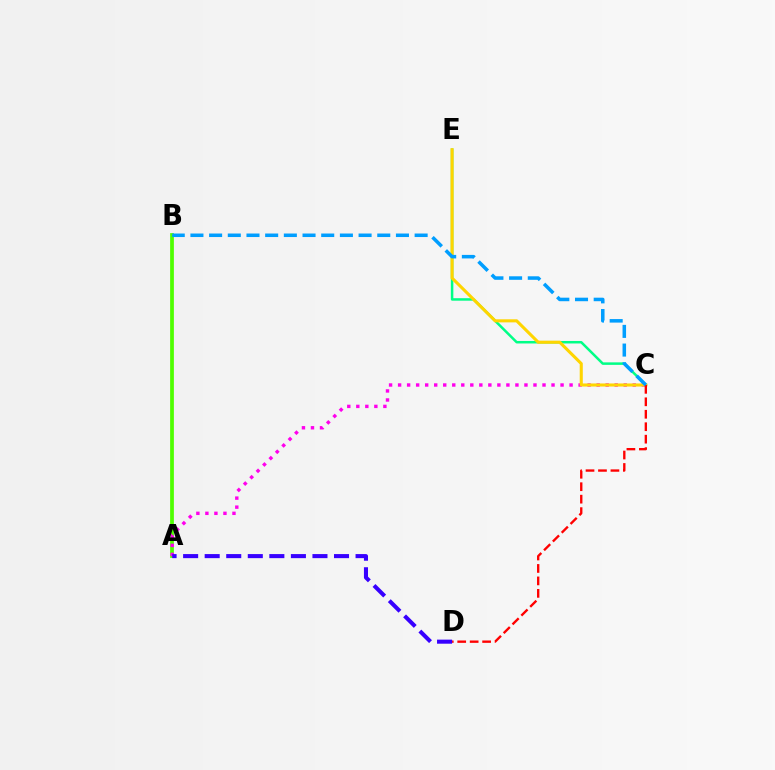{('C', 'E'): [{'color': '#00ff86', 'line_style': 'solid', 'thickness': 1.8}, {'color': '#ffd500', 'line_style': 'solid', 'thickness': 2.22}], ('A', 'B'): [{'color': '#4fff00', 'line_style': 'solid', 'thickness': 2.69}], ('A', 'C'): [{'color': '#ff00ed', 'line_style': 'dotted', 'thickness': 2.45}], ('C', 'D'): [{'color': '#ff0000', 'line_style': 'dashed', 'thickness': 1.69}], ('A', 'D'): [{'color': '#3700ff', 'line_style': 'dashed', 'thickness': 2.93}], ('B', 'C'): [{'color': '#009eff', 'line_style': 'dashed', 'thickness': 2.54}]}